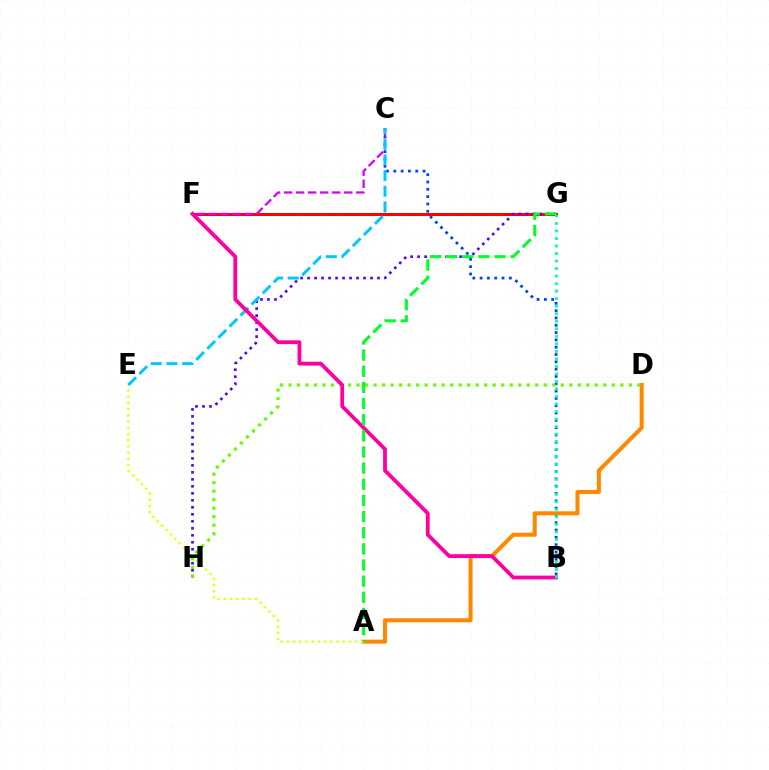{('B', 'C'): [{'color': '#003fff', 'line_style': 'dotted', 'thickness': 1.99}], ('F', 'G'): [{'color': '#ff0000', 'line_style': 'solid', 'thickness': 2.17}], ('A', 'D'): [{'color': '#ff8800', 'line_style': 'solid', 'thickness': 2.9}], ('G', 'H'): [{'color': '#4f00ff', 'line_style': 'dotted', 'thickness': 1.9}], ('D', 'H'): [{'color': '#66ff00', 'line_style': 'dotted', 'thickness': 2.31}], ('C', 'F'): [{'color': '#d600ff', 'line_style': 'dashed', 'thickness': 1.63}], ('A', 'E'): [{'color': '#eeff00', 'line_style': 'dotted', 'thickness': 1.69}], ('C', 'E'): [{'color': '#00c7ff', 'line_style': 'dashed', 'thickness': 2.13}], ('B', 'F'): [{'color': '#ff00a0', 'line_style': 'solid', 'thickness': 2.73}], ('A', 'G'): [{'color': '#00ff27', 'line_style': 'dashed', 'thickness': 2.19}], ('B', 'G'): [{'color': '#00ffaf', 'line_style': 'dotted', 'thickness': 2.04}]}